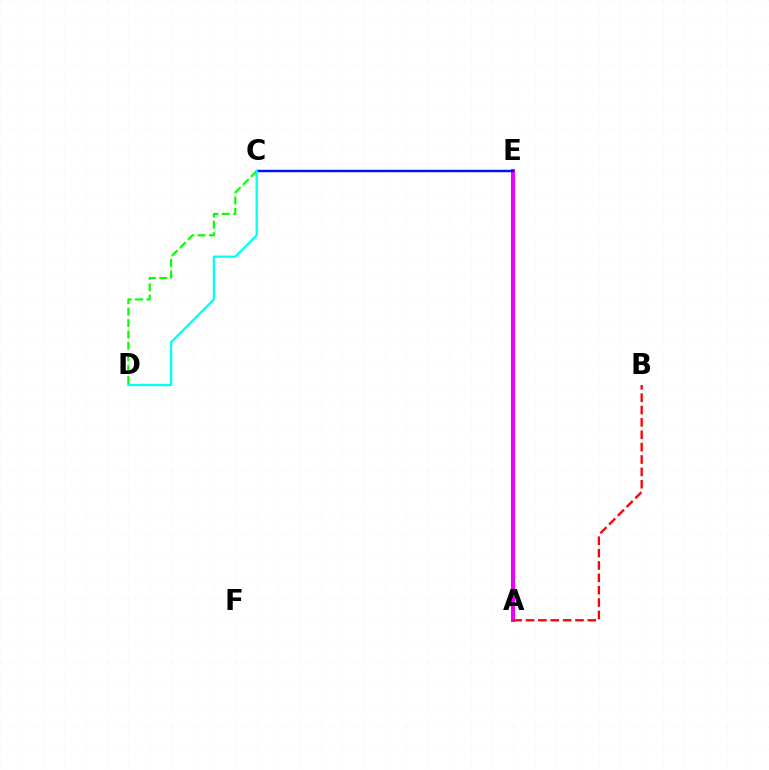{('C', 'D'): [{'color': '#08ff00', 'line_style': 'dashed', 'thickness': 1.55}, {'color': '#00fff6', 'line_style': 'solid', 'thickness': 1.64}], ('A', 'E'): [{'color': '#fcf500', 'line_style': 'dashed', 'thickness': 2.95}, {'color': '#ee00ff', 'line_style': 'solid', 'thickness': 2.91}], ('A', 'B'): [{'color': '#ff0000', 'line_style': 'dashed', 'thickness': 1.68}], ('C', 'E'): [{'color': '#0010ff', 'line_style': 'solid', 'thickness': 1.75}]}